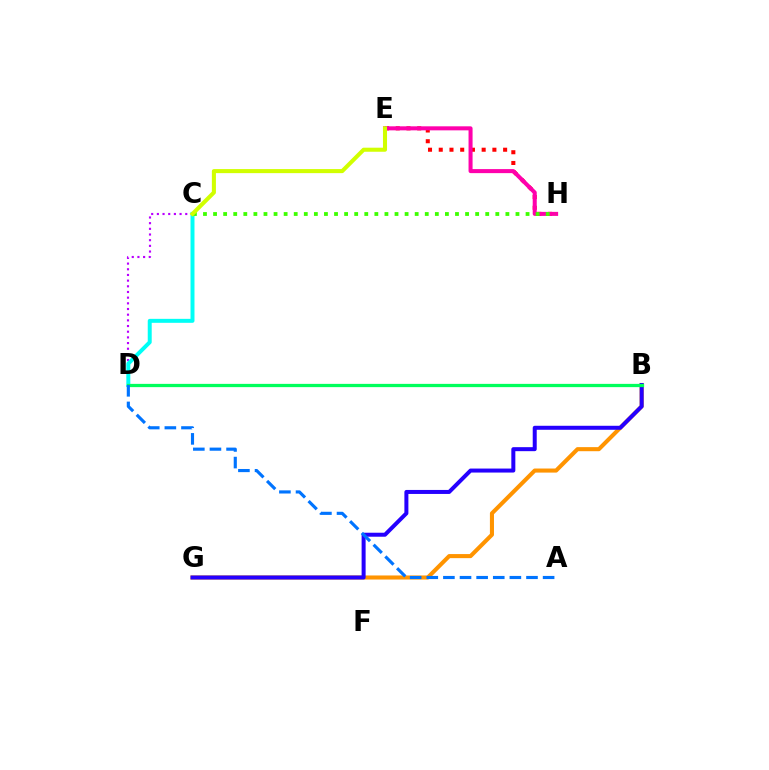{('E', 'H'): [{'color': '#ff0000', 'line_style': 'dotted', 'thickness': 2.92}, {'color': '#ff00ac', 'line_style': 'solid', 'thickness': 2.9}], ('B', 'G'): [{'color': '#ff9400', 'line_style': 'solid', 'thickness': 2.93}, {'color': '#2500ff', 'line_style': 'solid', 'thickness': 2.88}], ('C', 'D'): [{'color': '#b900ff', 'line_style': 'dotted', 'thickness': 1.54}, {'color': '#00fff6', 'line_style': 'solid', 'thickness': 2.86}], ('B', 'D'): [{'color': '#00ff5c', 'line_style': 'solid', 'thickness': 2.35}], ('C', 'H'): [{'color': '#3dff00', 'line_style': 'dotted', 'thickness': 2.74}], ('C', 'E'): [{'color': '#d1ff00', 'line_style': 'solid', 'thickness': 2.92}], ('A', 'D'): [{'color': '#0074ff', 'line_style': 'dashed', 'thickness': 2.26}]}